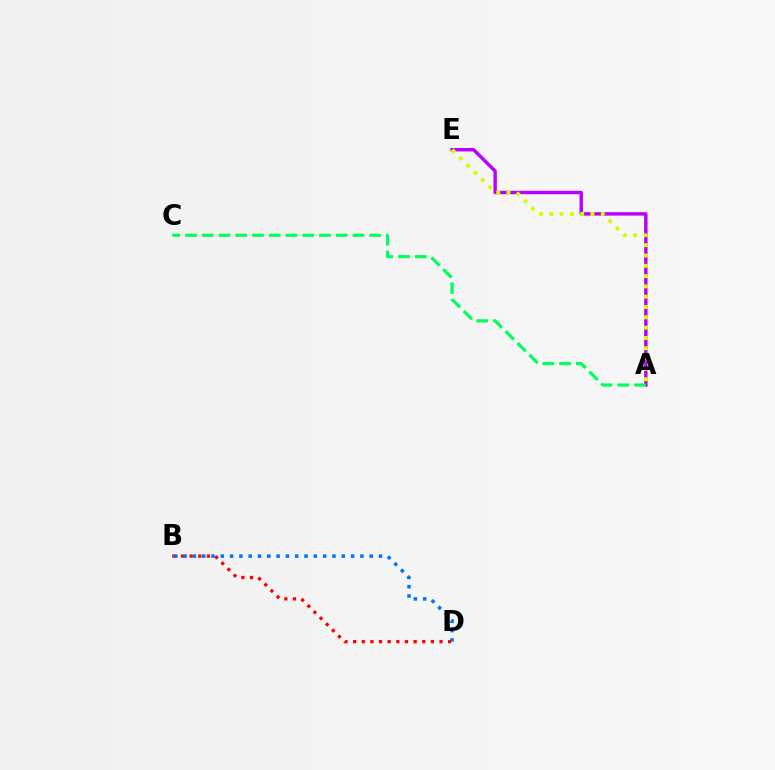{('A', 'E'): [{'color': '#b900ff', 'line_style': 'solid', 'thickness': 2.47}, {'color': '#d1ff00', 'line_style': 'dotted', 'thickness': 2.8}], ('A', 'C'): [{'color': '#00ff5c', 'line_style': 'dashed', 'thickness': 2.27}], ('B', 'D'): [{'color': '#ff0000', 'line_style': 'dotted', 'thickness': 2.35}, {'color': '#0074ff', 'line_style': 'dotted', 'thickness': 2.53}]}